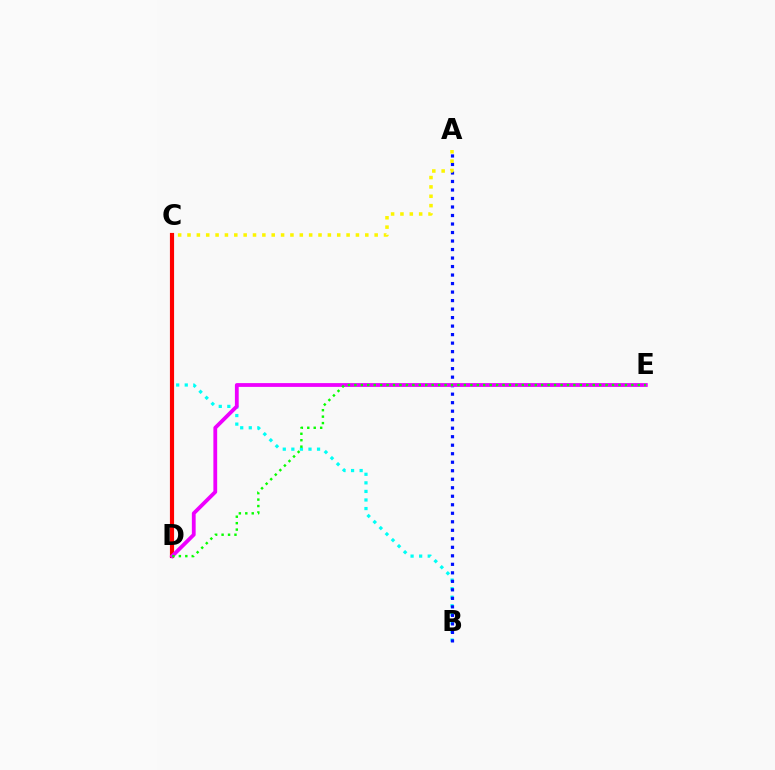{('B', 'C'): [{'color': '#00fff6', 'line_style': 'dotted', 'thickness': 2.33}], ('A', 'B'): [{'color': '#0010ff', 'line_style': 'dotted', 'thickness': 2.31}], ('C', 'D'): [{'color': '#ff0000', 'line_style': 'solid', 'thickness': 2.99}], ('D', 'E'): [{'color': '#ee00ff', 'line_style': 'solid', 'thickness': 2.73}, {'color': '#08ff00', 'line_style': 'dotted', 'thickness': 1.75}], ('A', 'C'): [{'color': '#fcf500', 'line_style': 'dotted', 'thickness': 2.54}]}